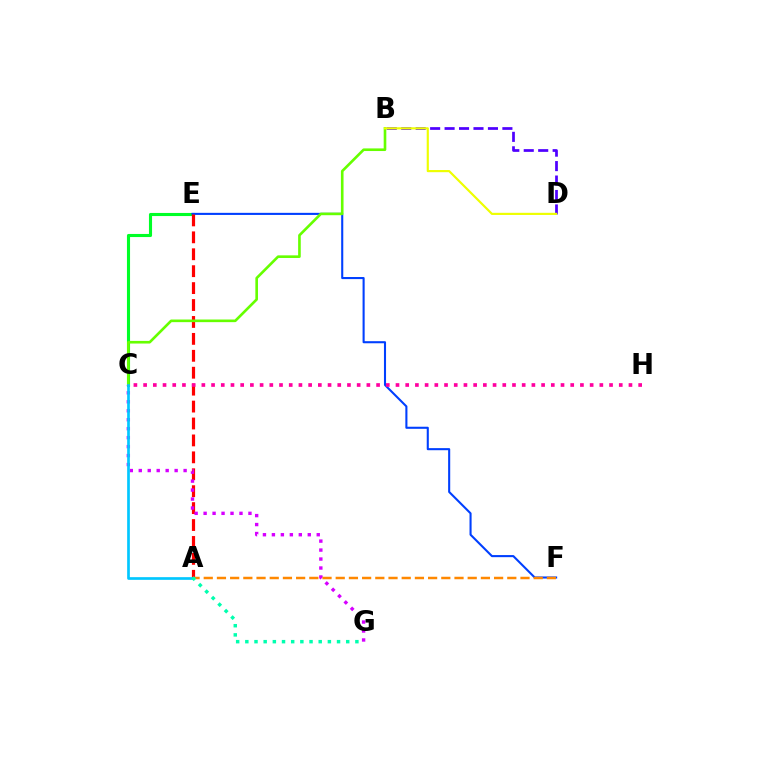{('C', 'E'): [{'color': '#00ff27', 'line_style': 'solid', 'thickness': 2.23}], ('E', 'F'): [{'color': '#003fff', 'line_style': 'solid', 'thickness': 1.5}], ('A', 'E'): [{'color': '#ff0000', 'line_style': 'dashed', 'thickness': 2.3}], ('B', 'C'): [{'color': '#66ff00', 'line_style': 'solid', 'thickness': 1.89}], ('B', 'D'): [{'color': '#4f00ff', 'line_style': 'dashed', 'thickness': 1.96}, {'color': '#eeff00', 'line_style': 'solid', 'thickness': 1.56}], ('C', 'G'): [{'color': '#d600ff', 'line_style': 'dotted', 'thickness': 2.44}], ('A', 'C'): [{'color': '#00c7ff', 'line_style': 'solid', 'thickness': 1.93}], ('A', 'F'): [{'color': '#ff8800', 'line_style': 'dashed', 'thickness': 1.79}], ('A', 'G'): [{'color': '#00ffaf', 'line_style': 'dotted', 'thickness': 2.49}], ('C', 'H'): [{'color': '#ff00a0', 'line_style': 'dotted', 'thickness': 2.64}]}